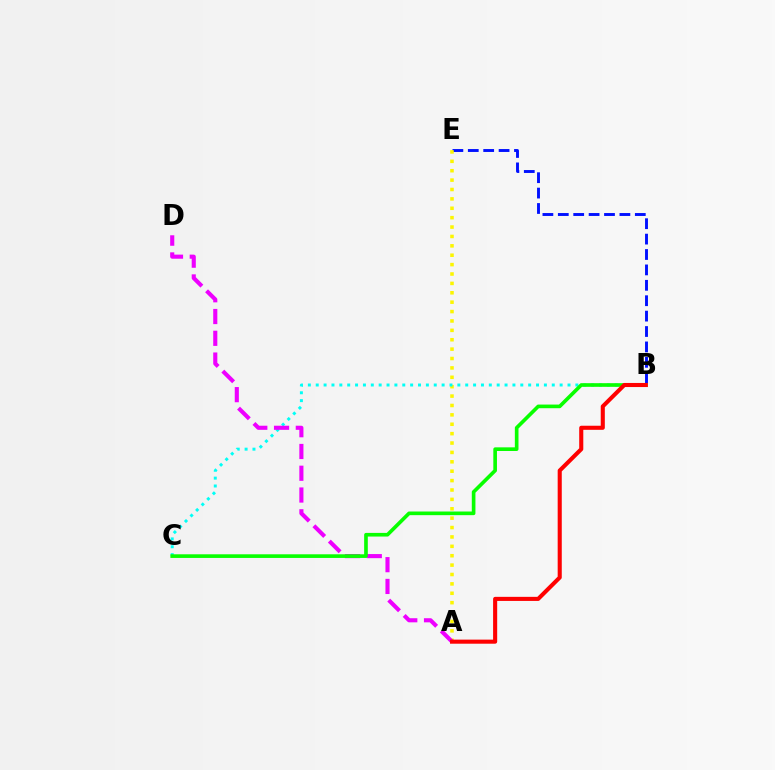{('B', 'E'): [{'color': '#0010ff', 'line_style': 'dashed', 'thickness': 2.09}], ('A', 'E'): [{'color': '#fcf500', 'line_style': 'dotted', 'thickness': 2.55}], ('B', 'C'): [{'color': '#00fff6', 'line_style': 'dotted', 'thickness': 2.14}, {'color': '#08ff00', 'line_style': 'solid', 'thickness': 2.63}], ('A', 'D'): [{'color': '#ee00ff', 'line_style': 'dashed', 'thickness': 2.96}], ('A', 'B'): [{'color': '#ff0000', 'line_style': 'solid', 'thickness': 2.94}]}